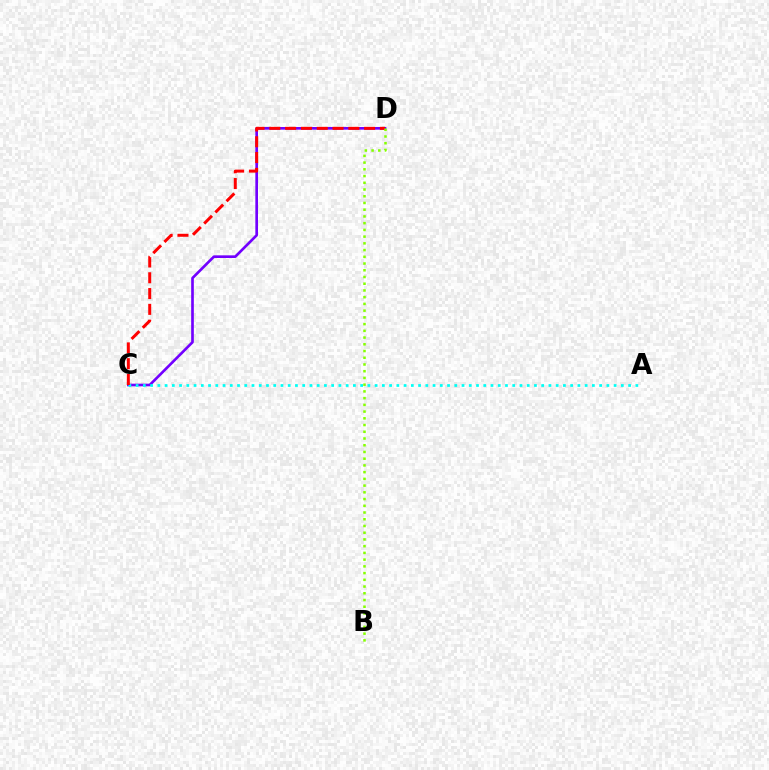{('C', 'D'): [{'color': '#7200ff', 'line_style': 'solid', 'thickness': 1.91}, {'color': '#ff0000', 'line_style': 'dashed', 'thickness': 2.15}], ('A', 'C'): [{'color': '#00fff6', 'line_style': 'dotted', 'thickness': 1.97}], ('B', 'D'): [{'color': '#84ff00', 'line_style': 'dotted', 'thickness': 1.83}]}